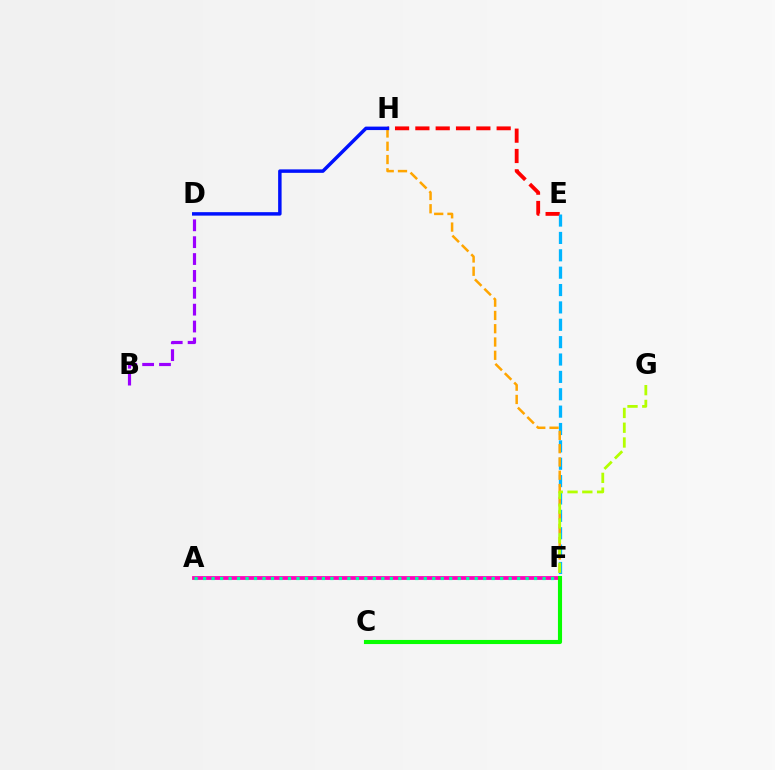{('E', 'H'): [{'color': '#ff0000', 'line_style': 'dashed', 'thickness': 2.76}], ('E', 'F'): [{'color': '#00b5ff', 'line_style': 'dashed', 'thickness': 2.36}], ('A', 'F'): [{'color': '#ff00bd', 'line_style': 'solid', 'thickness': 2.73}, {'color': '#00ff9d', 'line_style': 'dotted', 'thickness': 2.31}], ('B', 'D'): [{'color': '#9b00ff', 'line_style': 'dashed', 'thickness': 2.29}], ('F', 'H'): [{'color': '#ffa500', 'line_style': 'dashed', 'thickness': 1.8}], ('D', 'H'): [{'color': '#0010ff', 'line_style': 'solid', 'thickness': 2.5}], ('F', 'G'): [{'color': '#b3ff00', 'line_style': 'dashed', 'thickness': 2.01}], ('C', 'F'): [{'color': '#08ff00', 'line_style': 'solid', 'thickness': 2.95}]}